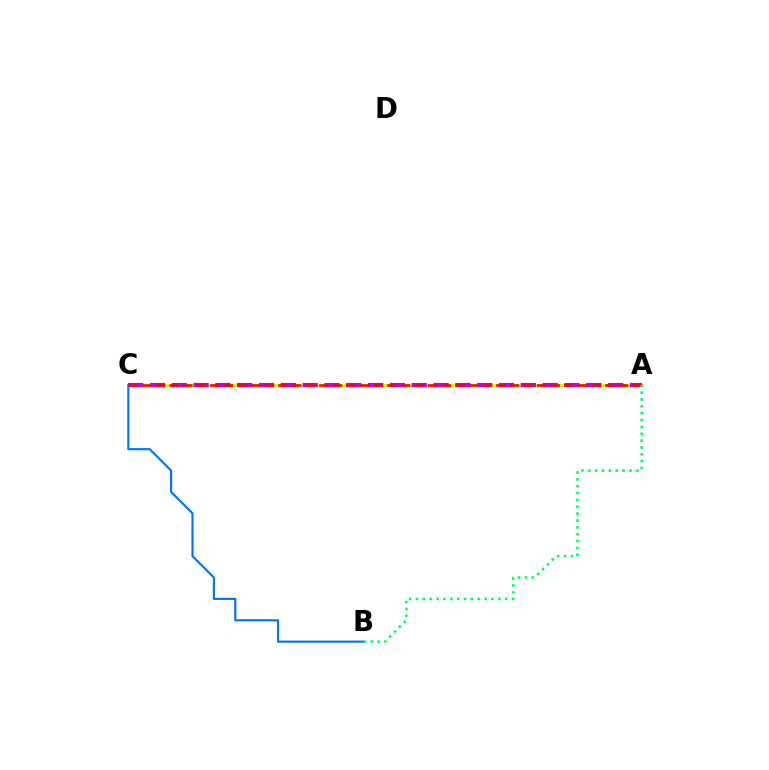{('A', 'C'): [{'color': '#d1ff00', 'line_style': 'solid', 'thickness': 2.14}, {'color': '#b900ff', 'line_style': 'dashed', 'thickness': 2.96}, {'color': '#ff0000', 'line_style': 'dashed', 'thickness': 1.85}], ('B', 'C'): [{'color': '#0074ff', 'line_style': 'solid', 'thickness': 1.54}], ('A', 'B'): [{'color': '#00ff5c', 'line_style': 'dotted', 'thickness': 1.86}]}